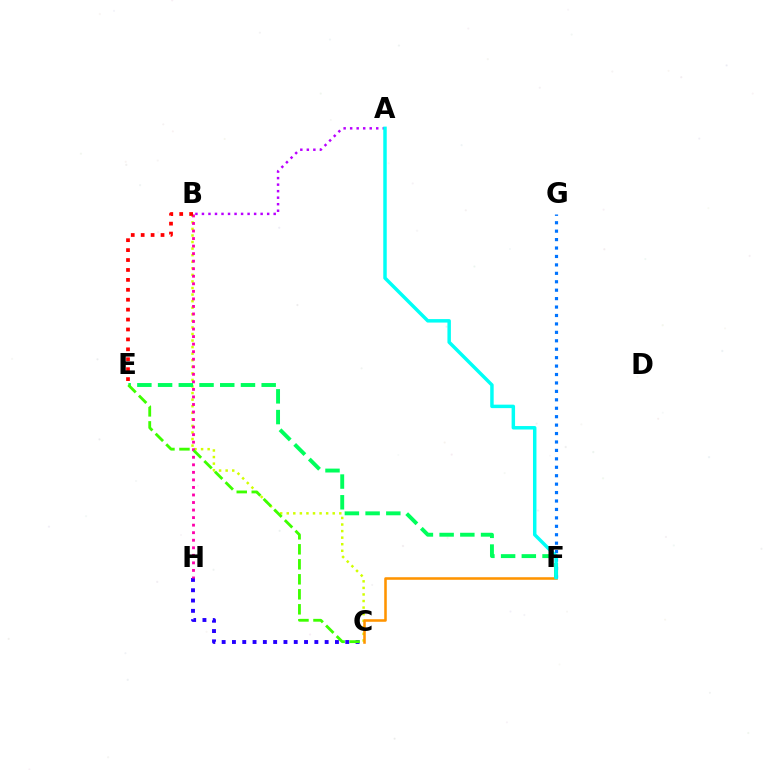{('B', 'C'): [{'color': '#d1ff00', 'line_style': 'dotted', 'thickness': 1.78}], ('A', 'B'): [{'color': '#b900ff', 'line_style': 'dotted', 'thickness': 1.77}], ('C', 'H'): [{'color': '#2500ff', 'line_style': 'dotted', 'thickness': 2.8}], ('B', 'H'): [{'color': '#ff00ac', 'line_style': 'dotted', 'thickness': 2.05}], ('B', 'E'): [{'color': '#ff0000', 'line_style': 'dotted', 'thickness': 2.7}], ('C', 'F'): [{'color': '#ff9400', 'line_style': 'solid', 'thickness': 1.85}], ('E', 'F'): [{'color': '#00ff5c', 'line_style': 'dashed', 'thickness': 2.81}], ('F', 'G'): [{'color': '#0074ff', 'line_style': 'dotted', 'thickness': 2.29}], ('C', 'E'): [{'color': '#3dff00', 'line_style': 'dashed', 'thickness': 2.04}], ('A', 'F'): [{'color': '#00fff6', 'line_style': 'solid', 'thickness': 2.5}]}